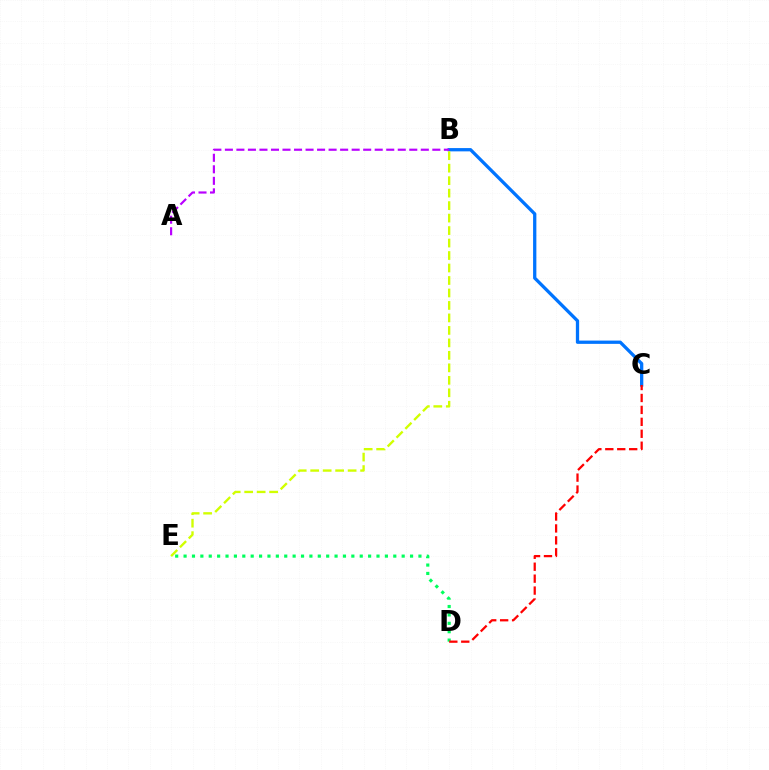{('B', 'C'): [{'color': '#0074ff', 'line_style': 'solid', 'thickness': 2.36}], ('B', 'E'): [{'color': '#d1ff00', 'line_style': 'dashed', 'thickness': 1.7}], ('D', 'E'): [{'color': '#00ff5c', 'line_style': 'dotted', 'thickness': 2.28}], ('C', 'D'): [{'color': '#ff0000', 'line_style': 'dashed', 'thickness': 1.62}], ('A', 'B'): [{'color': '#b900ff', 'line_style': 'dashed', 'thickness': 1.57}]}